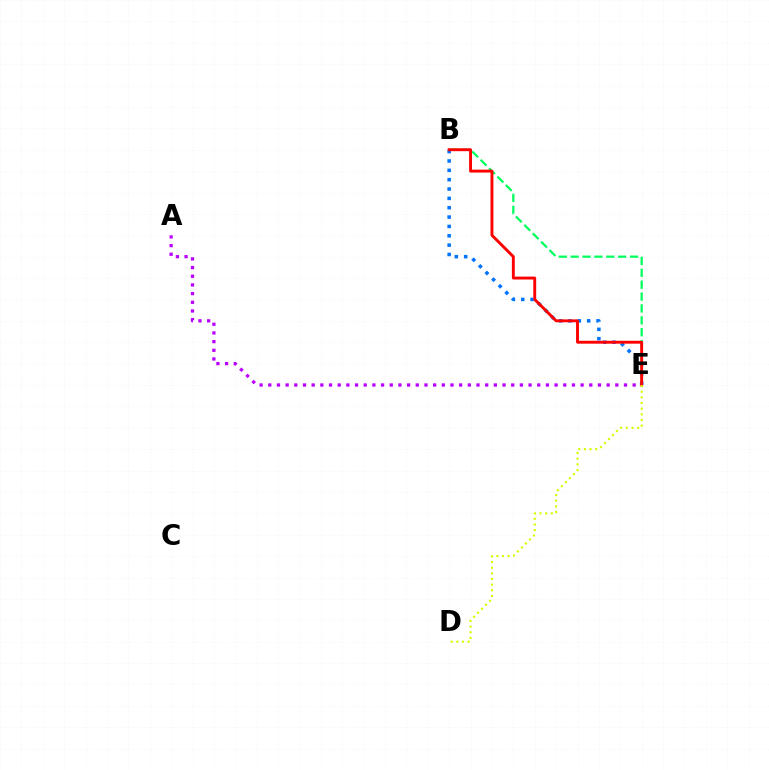{('B', 'E'): [{'color': '#0074ff', 'line_style': 'dotted', 'thickness': 2.54}, {'color': '#00ff5c', 'line_style': 'dashed', 'thickness': 1.61}, {'color': '#ff0000', 'line_style': 'solid', 'thickness': 2.09}], ('A', 'E'): [{'color': '#b900ff', 'line_style': 'dotted', 'thickness': 2.36}], ('D', 'E'): [{'color': '#d1ff00', 'line_style': 'dotted', 'thickness': 1.53}]}